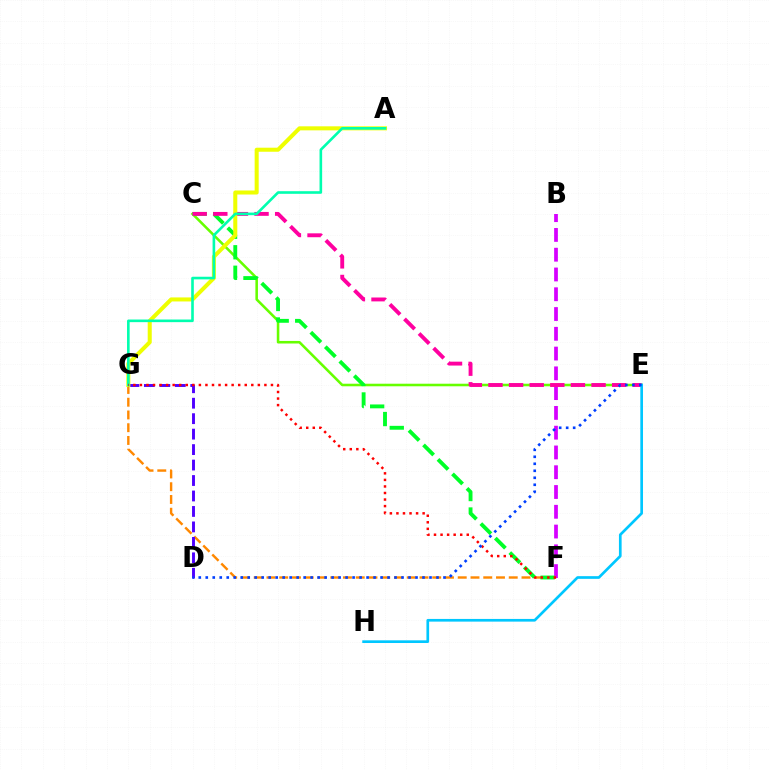{('B', 'F'): [{'color': '#d600ff', 'line_style': 'dashed', 'thickness': 2.69}], ('F', 'G'): [{'color': '#ff8800', 'line_style': 'dashed', 'thickness': 1.73}, {'color': '#ff0000', 'line_style': 'dotted', 'thickness': 1.78}], ('C', 'E'): [{'color': '#66ff00', 'line_style': 'solid', 'thickness': 1.85}, {'color': '#ff00a0', 'line_style': 'dashed', 'thickness': 2.8}], ('D', 'G'): [{'color': '#4f00ff', 'line_style': 'dashed', 'thickness': 2.1}], ('C', 'F'): [{'color': '#00ff27', 'line_style': 'dashed', 'thickness': 2.78}], ('A', 'G'): [{'color': '#eeff00', 'line_style': 'solid', 'thickness': 2.91}, {'color': '#00ffaf', 'line_style': 'solid', 'thickness': 1.89}], ('E', 'H'): [{'color': '#00c7ff', 'line_style': 'solid', 'thickness': 1.93}], ('D', 'E'): [{'color': '#003fff', 'line_style': 'dotted', 'thickness': 1.9}]}